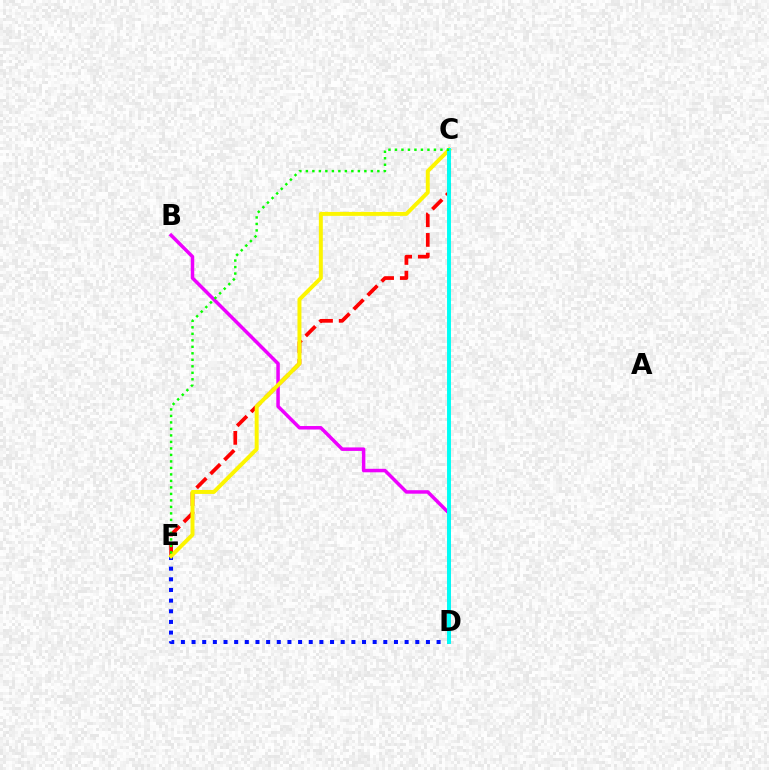{('C', 'E'): [{'color': '#ff0000', 'line_style': 'dashed', 'thickness': 2.68}, {'color': '#fcf500', 'line_style': 'solid', 'thickness': 2.85}, {'color': '#08ff00', 'line_style': 'dotted', 'thickness': 1.77}], ('B', 'D'): [{'color': '#ee00ff', 'line_style': 'solid', 'thickness': 2.52}], ('D', 'E'): [{'color': '#0010ff', 'line_style': 'dotted', 'thickness': 2.89}], ('C', 'D'): [{'color': '#00fff6', 'line_style': 'solid', 'thickness': 2.83}]}